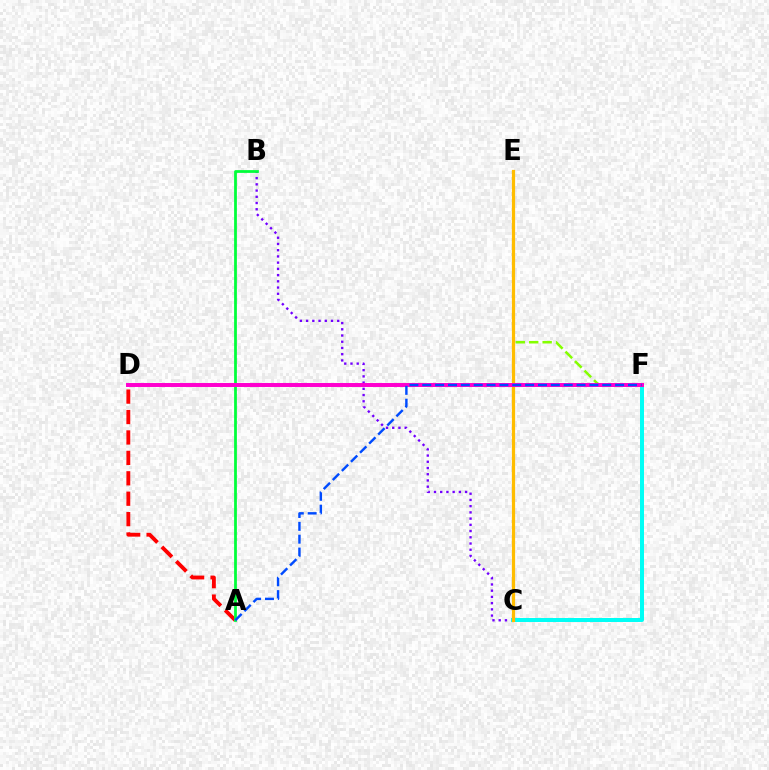{('B', 'C'): [{'color': '#7200ff', 'line_style': 'dotted', 'thickness': 1.69}], ('E', 'F'): [{'color': '#84ff00', 'line_style': 'dashed', 'thickness': 1.83}], ('C', 'F'): [{'color': '#00fff6', 'line_style': 'solid', 'thickness': 2.87}], ('A', 'D'): [{'color': '#ff0000', 'line_style': 'dashed', 'thickness': 2.77}], ('C', 'E'): [{'color': '#ffbd00', 'line_style': 'solid', 'thickness': 2.32}], ('A', 'B'): [{'color': '#00ff39', 'line_style': 'solid', 'thickness': 1.99}], ('D', 'F'): [{'color': '#ff00cf', 'line_style': 'solid', 'thickness': 2.85}], ('A', 'F'): [{'color': '#004bff', 'line_style': 'dashed', 'thickness': 1.75}]}